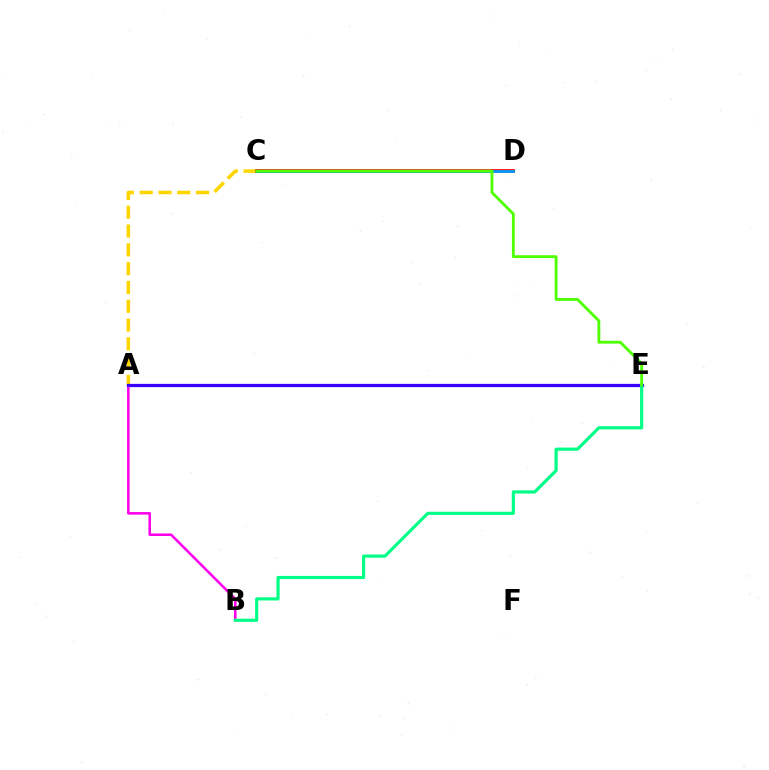{('A', 'B'): [{'color': '#ff00ed', 'line_style': 'solid', 'thickness': 1.84}], ('A', 'C'): [{'color': '#ffd500', 'line_style': 'dashed', 'thickness': 2.55}], ('C', 'D'): [{'color': '#ff0000', 'line_style': 'solid', 'thickness': 2.67}, {'color': '#009eff', 'line_style': 'solid', 'thickness': 1.98}], ('A', 'E'): [{'color': '#3700ff', 'line_style': 'solid', 'thickness': 2.34}], ('B', 'E'): [{'color': '#00ff86', 'line_style': 'solid', 'thickness': 2.27}], ('C', 'E'): [{'color': '#4fff00', 'line_style': 'solid', 'thickness': 2.05}]}